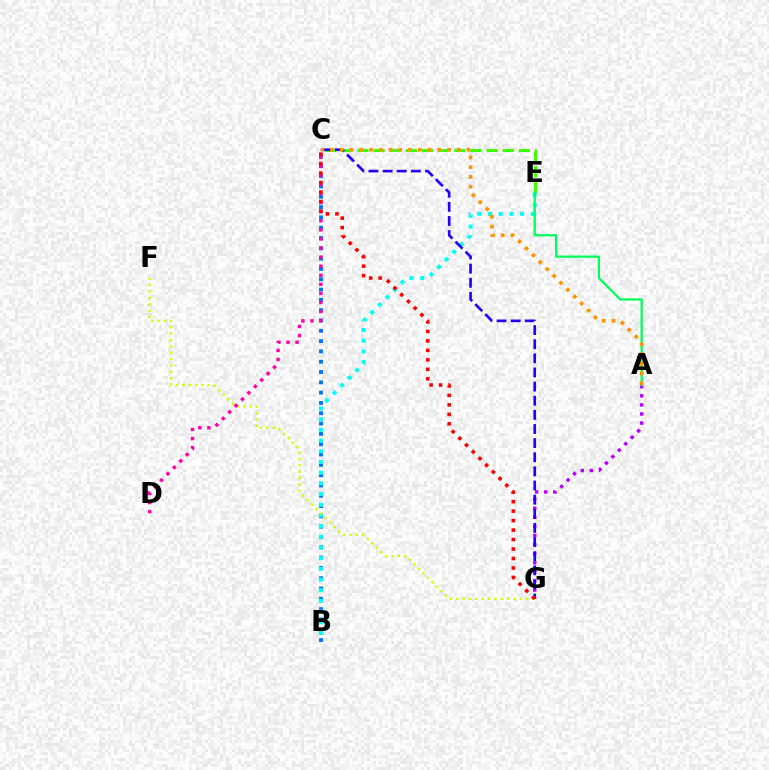{('B', 'C'): [{'color': '#0074ff', 'line_style': 'dotted', 'thickness': 2.8}], ('C', 'E'): [{'color': '#3dff00', 'line_style': 'dashed', 'thickness': 2.19}], ('A', 'G'): [{'color': '#b900ff', 'line_style': 'dotted', 'thickness': 2.47}], ('B', 'E'): [{'color': '#00fff6', 'line_style': 'dotted', 'thickness': 2.9}], ('A', 'E'): [{'color': '#00ff5c', 'line_style': 'solid', 'thickness': 1.65}], ('C', 'G'): [{'color': '#2500ff', 'line_style': 'dashed', 'thickness': 1.92}, {'color': '#ff0000', 'line_style': 'dotted', 'thickness': 2.58}], ('F', 'G'): [{'color': '#d1ff00', 'line_style': 'dotted', 'thickness': 1.73}], ('A', 'C'): [{'color': '#ff9400', 'line_style': 'dotted', 'thickness': 2.65}], ('C', 'D'): [{'color': '#ff00ac', 'line_style': 'dotted', 'thickness': 2.47}]}